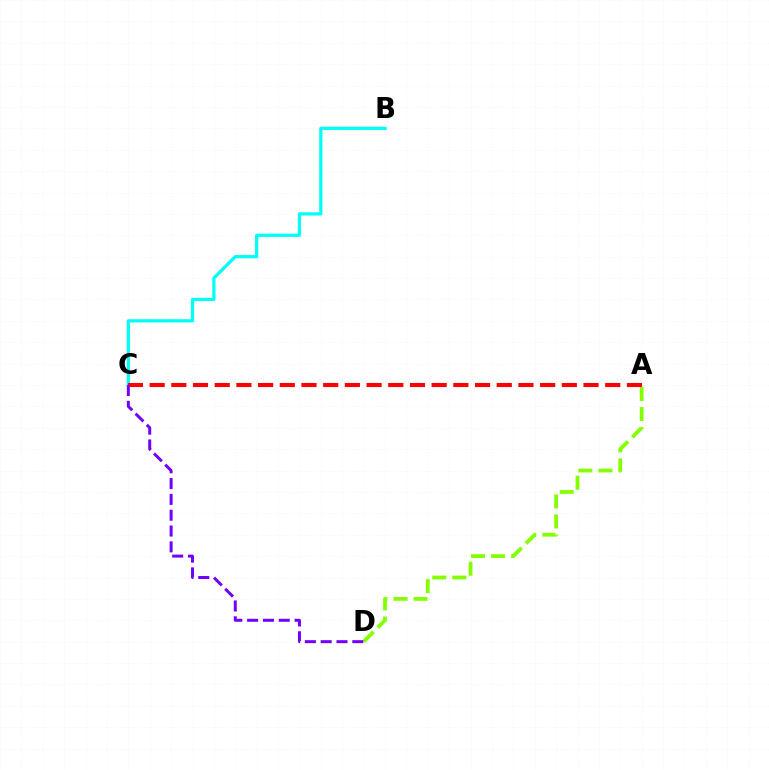{('B', 'C'): [{'color': '#00fff6', 'line_style': 'solid', 'thickness': 2.33}], ('A', 'C'): [{'color': '#ff0000', 'line_style': 'dashed', 'thickness': 2.95}], ('A', 'D'): [{'color': '#84ff00', 'line_style': 'dashed', 'thickness': 2.72}], ('C', 'D'): [{'color': '#7200ff', 'line_style': 'dashed', 'thickness': 2.15}]}